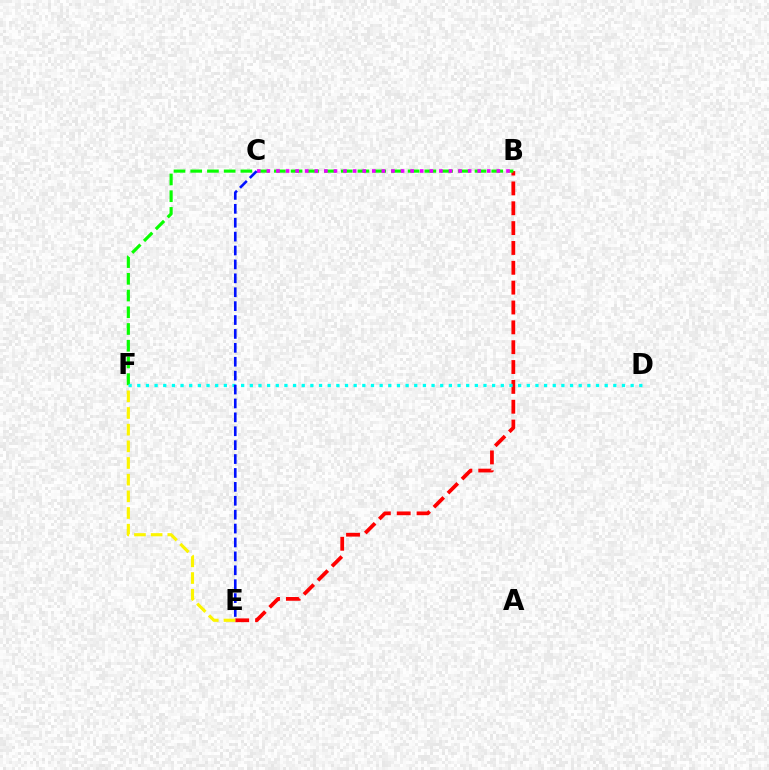{('B', 'E'): [{'color': '#ff0000', 'line_style': 'dashed', 'thickness': 2.7}], ('B', 'F'): [{'color': '#08ff00', 'line_style': 'dashed', 'thickness': 2.27}], ('E', 'F'): [{'color': '#fcf500', 'line_style': 'dashed', 'thickness': 2.26}], ('D', 'F'): [{'color': '#00fff6', 'line_style': 'dotted', 'thickness': 2.35}], ('B', 'C'): [{'color': '#ee00ff', 'line_style': 'dotted', 'thickness': 2.6}], ('C', 'E'): [{'color': '#0010ff', 'line_style': 'dashed', 'thickness': 1.89}]}